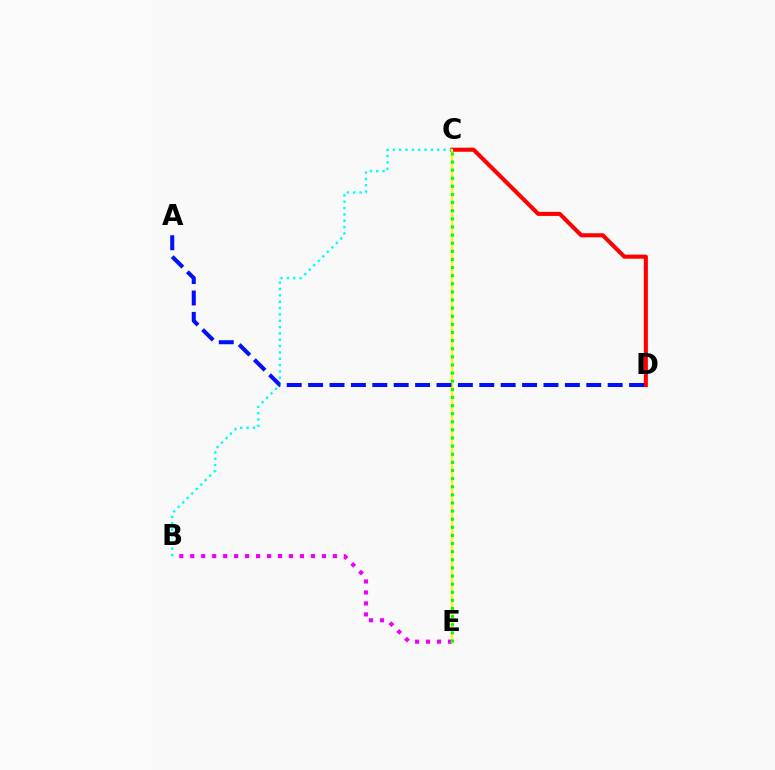{('B', 'E'): [{'color': '#ee00ff', 'line_style': 'dotted', 'thickness': 2.98}], ('C', 'D'): [{'color': '#ff0000', 'line_style': 'solid', 'thickness': 2.94}], ('B', 'C'): [{'color': '#00fff6', 'line_style': 'dotted', 'thickness': 1.72}], ('C', 'E'): [{'color': '#fcf500', 'line_style': 'solid', 'thickness': 1.61}, {'color': '#08ff00', 'line_style': 'dotted', 'thickness': 2.21}], ('A', 'D'): [{'color': '#0010ff', 'line_style': 'dashed', 'thickness': 2.91}]}